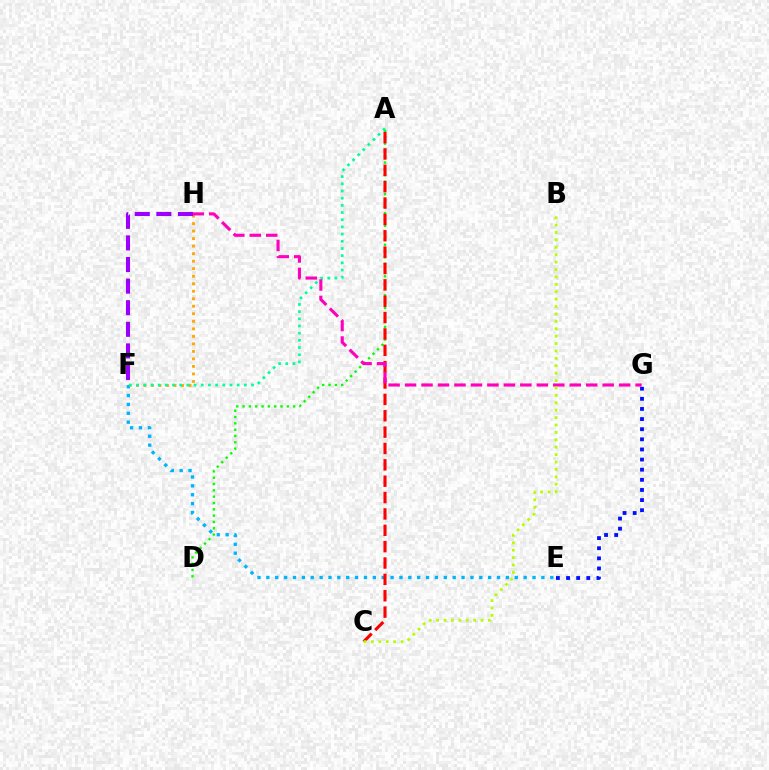{('F', 'H'): [{'color': '#ffa500', 'line_style': 'dotted', 'thickness': 2.04}, {'color': '#9b00ff', 'line_style': 'dashed', 'thickness': 2.93}], ('A', 'D'): [{'color': '#08ff00', 'line_style': 'dotted', 'thickness': 1.72}], ('E', 'F'): [{'color': '#00b5ff', 'line_style': 'dotted', 'thickness': 2.41}], ('A', 'F'): [{'color': '#00ff9d', 'line_style': 'dotted', 'thickness': 1.95}], ('A', 'C'): [{'color': '#ff0000', 'line_style': 'dashed', 'thickness': 2.22}], ('E', 'G'): [{'color': '#0010ff', 'line_style': 'dotted', 'thickness': 2.75}], ('G', 'H'): [{'color': '#ff00bd', 'line_style': 'dashed', 'thickness': 2.24}], ('B', 'C'): [{'color': '#b3ff00', 'line_style': 'dotted', 'thickness': 2.01}]}